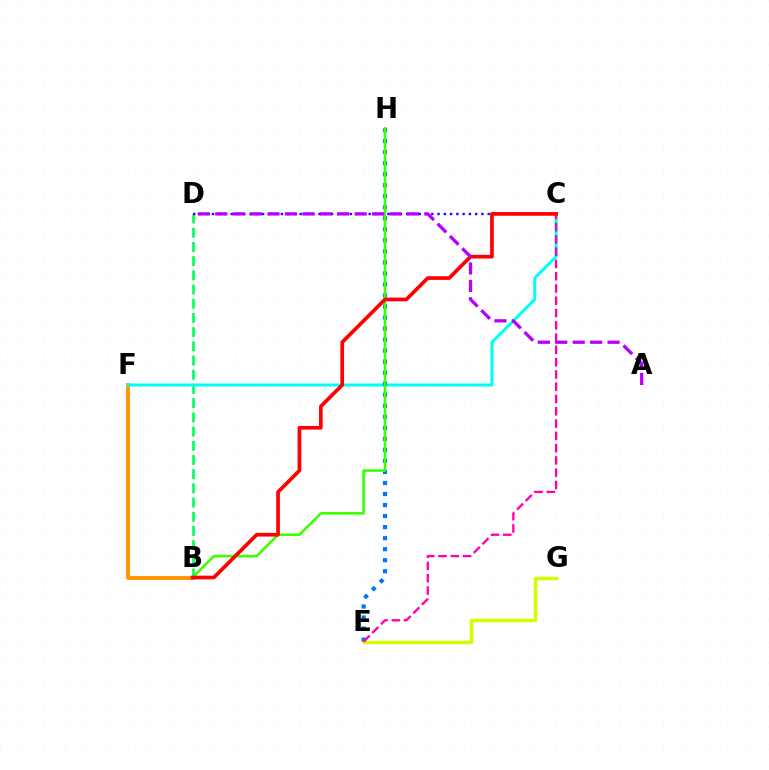{('B', 'D'): [{'color': '#00ff5c', 'line_style': 'dashed', 'thickness': 1.93}], ('E', 'G'): [{'color': '#d1ff00', 'line_style': 'solid', 'thickness': 2.51}], ('B', 'F'): [{'color': '#ff9400', 'line_style': 'solid', 'thickness': 2.77}], ('C', 'D'): [{'color': '#2500ff', 'line_style': 'dotted', 'thickness': 1.7}], ('C', 'F'): [{'color': '#00fff6', 'line_style': 'solid', 'thickness': 2.18}], ('E', 'H'): [{'color': '#0074ff', 'line_style': 'dotted', 'thickness': 3.0}], ('C', 'E'): [{'color': '#ff00ac', 'line_style': 'dashed', 'thickness': 1.67}], ('B', 'H'): [{'color': '#3dff00', 'line_style': 'solid', 'thickness': 1.88}], ('B', 'C'): [{'color': '#ff0000', 'line_style': 'solid', 'thickness': 2.65}], ('A', 'D'): [{'color': '#b900ff', 'line_style': 'dashed', 'thickness': 2.37}]}